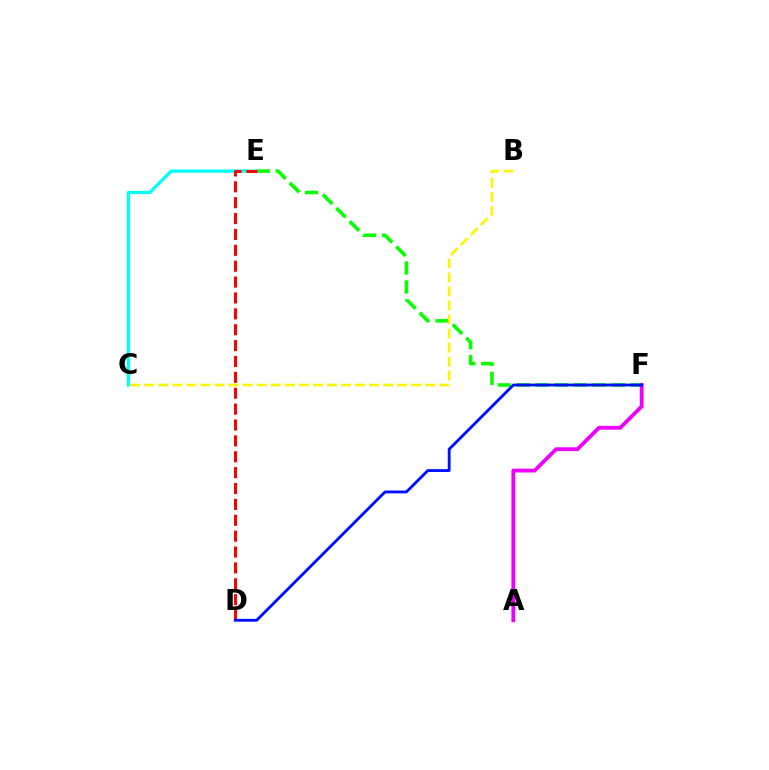{('E', 'F'): [{'color': '#08ff00', 'line_style': 'dashed', 'thickness': 2.58}], ('B', 'C'): [{'color': '#fcf500', 'line_style': 'dashed', 'thickness': 1.91}], ('C', 'E'): [{'color': '#00fff6', 'line_style': 'solid', 'thickness': 2.36}], ('D', 'E'): [{'color': '#ff0000', 'line_style': 'dashed', 'thickness': 2.16}], ('A', 'F'): [{'color': '#ee00ff', 'line_style': 'solid', 'thickness': 2.75}], ('D', 'F'): [{'color': '#0010ff', 'line_style': 'solid', 'thickness': 2.06}]}